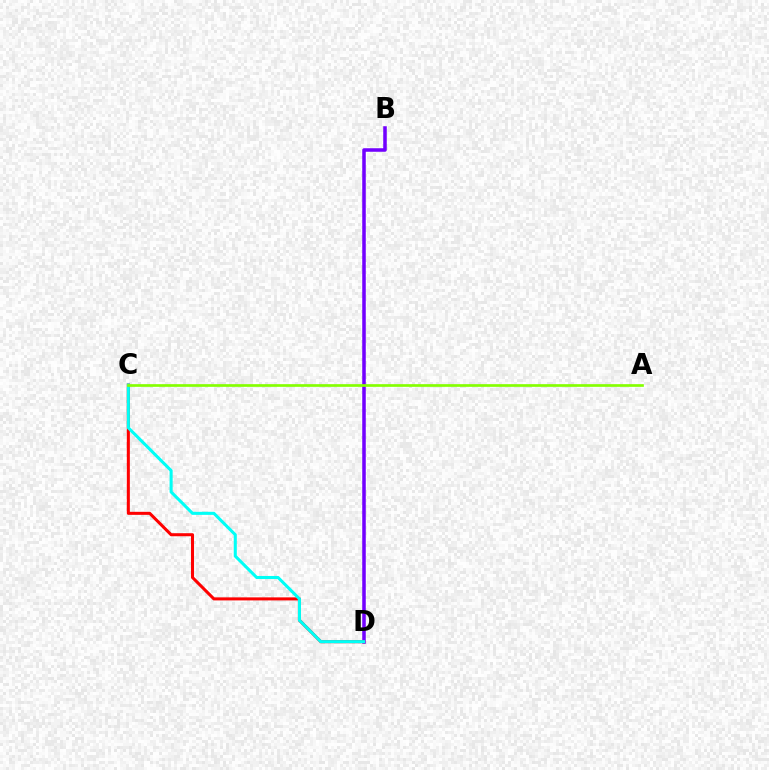{('B', 'D'): [{'color': '#7200ff', 'line_style': 'solid', 'thickness': 2.55}], ('C', 'D'): [{'color': '#ff0000', 'line_style': 'solid', 'thickness': 2.19}, {'color': '#00fff6', 'line_style': 'solid', 'thickness': 2.2}], ('A', 'C'): [{'color': '#84ff00', 'line_style': 'solid', 'thickness': 1.93}]}